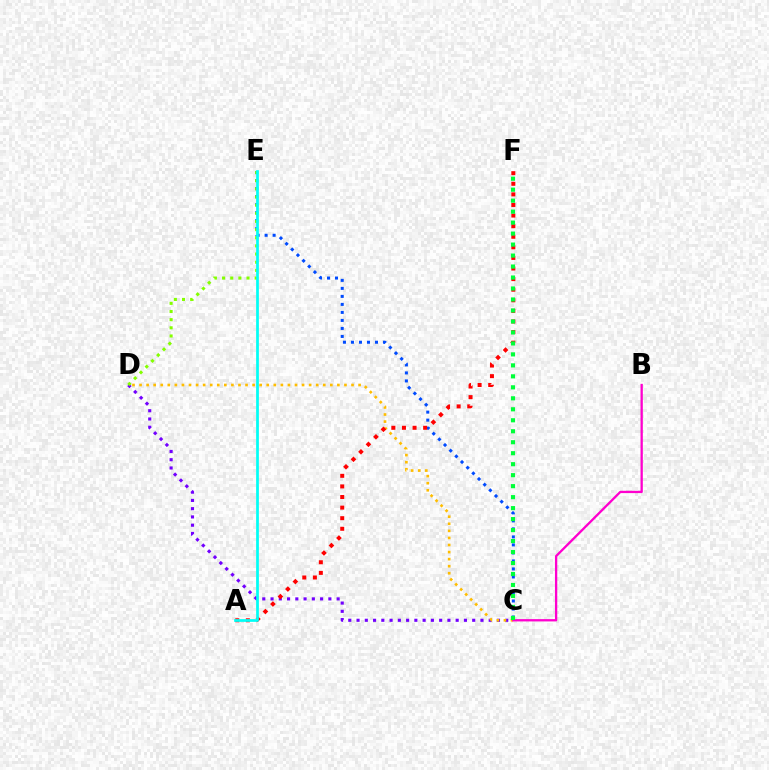{('C', 'D'): [{'color': '#7200ff', 'line_style': 'dotted', 'thickness': 2.24}, {'color': '#ffbd00', 'line_style': 'dotted', 'thickness': 1.92}], ('C', 'E'): [{'color': '#004bff', 'line_style': 'dotted', 'thickness': 2.18}], ('A', 'F'): [{'color': '#ff0000', 'line_style': 'dotted', 'thickness': 2.88}], ('D', 'E'): [{'color': '#84ff00', 'line_style': 'dotted', 'thickness': 2.22}], ('B', 'C'): [{'color': '#ff00cf', 'line_style': 'solid', 'thickness': 1.66}], ('C', 'F'): [{'color': '#00ff39', 'line_style': 'dotted', 'thickness': 2.98}], ('A', 'E'): [{'color': '#00fff6', 'line_style': 'solid', 'thickness': 1.96}]}